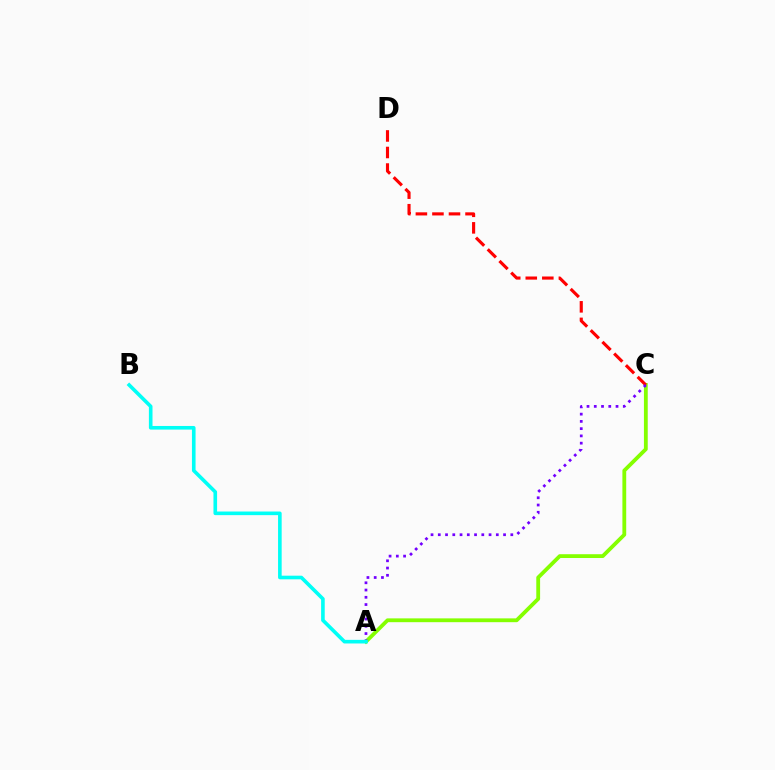{('A', 'C'): [{'color': '#84ff00', 'line_style': 'solid', 'thickness': 2.74}, {'color': '#7200ff', 'line_style': 'dotted', 'thickness': 1.97}], ('C', 'D'): [{'color': '#ff0000', 'line_style': 'dashed', 'thickness': 2.25}], ('A', 'B'): [{'color': '#00fff6', 'line_style': 'solid', 'thickness': 2.6}]}